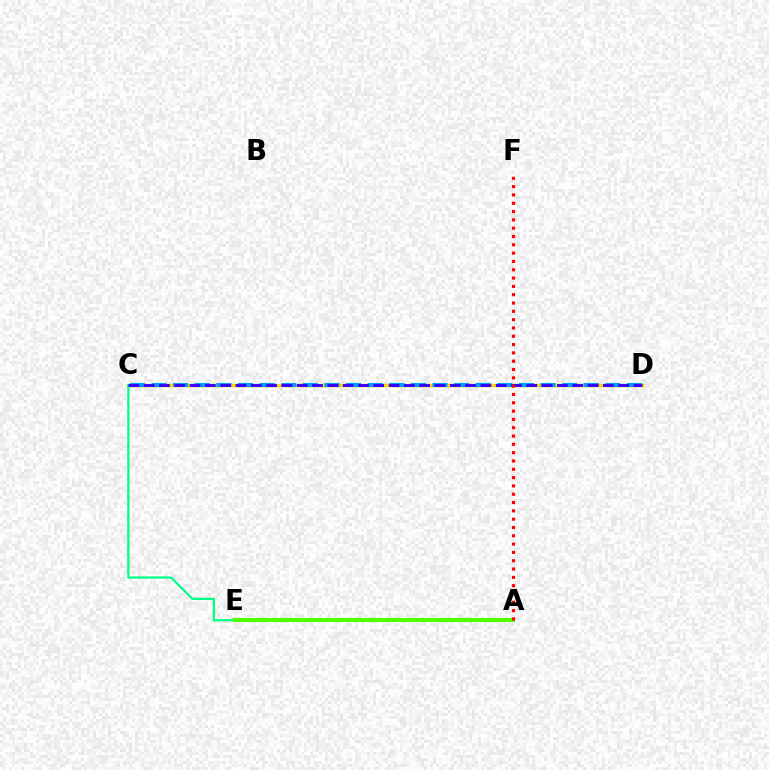{('C', 'D'): [{'color': '#ffd500', 'line_style': 'solid', 'thickness': 2.51}, {'color': '#009eff', 'line_style': 'dashed', 'thickness': 2.94}, {'color': '#3700ff', 'line_style': 'dashed', 'thickness': 2.08}], ('A', 'E'): [{'color': '#ff00ed', 'line_style': 'solid', 'thickness': 1.74}, {'color': '#4fff00', 'line_style': 'solid', 'thickness': 2.93}], ('C', 'E'): [{'color': '#00ff86', 'line_style': 'solid', 'thickness': 1.59}], ('A', 'F'): [{'color': '#ff0000', 'line_style': 'dotted', 'thickness': 2.26}]}